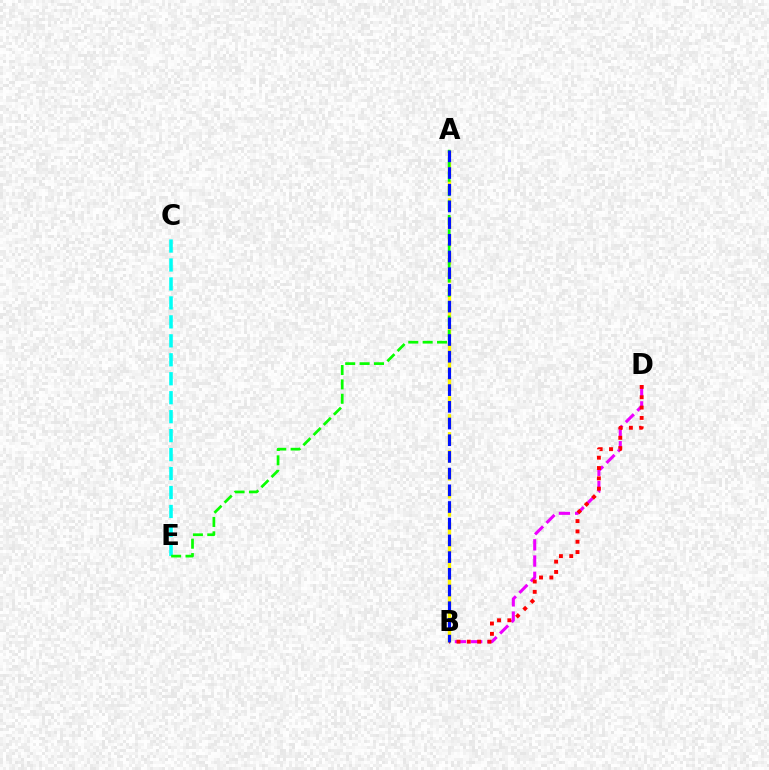{('B', 'D'): [{'color': '#ee00ff', 'line_style': 'dashed', 'thickness': 2.2}, {'color': '#ff0000', 'line_style': 'dotted', 'thickness': 2.8}], ('C', 'E'): [{'color': '#00fff6', 'line_style': 'dashed', 'thickness': 2.58}], ('A', 'B'): [{'color': '#fcf500', 'line_style': 'dashed', 'thickness': 2.44}, {'color': '#0010ff', 'line_style': 'dashed', 'thickness': 2.27}], ('A', 'E'): [{'color': '#08ff00', 'line_style': 'dashed', 'thickness': 1.95}]}